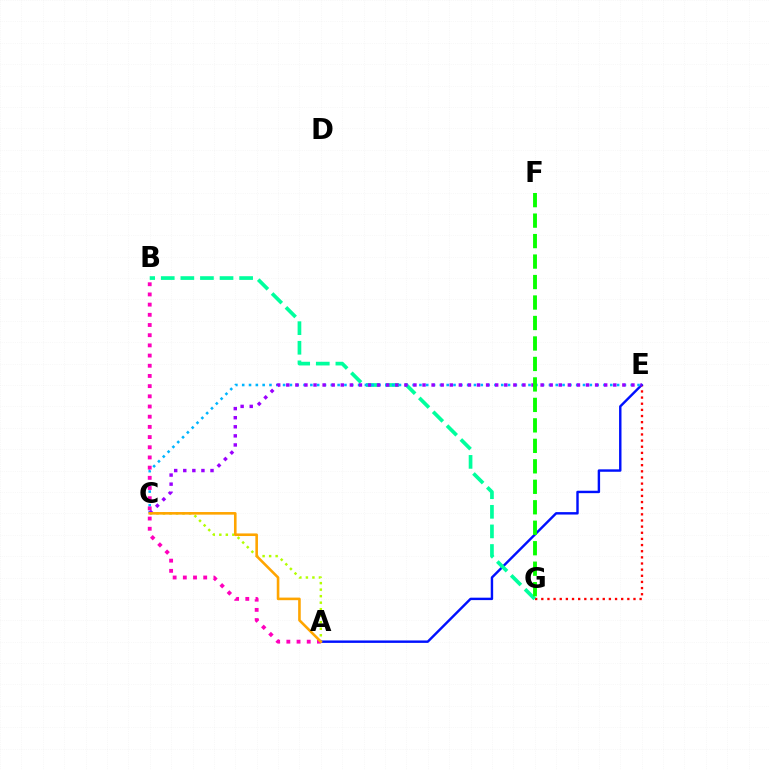{('A', 'C'): [{'color': '#b3ff00', 'line_style': 'dotted', 'thickness': 1.77}, {'color': '#ffa500', 'line_style': 'solid', 'thickness': 1.87}], ('E', 'G'): [{'color': '#ff0000', 'line_style': 'dotted', 'thickness': 1.67}], ('A', 'E'): [{'color': '#0010ff', 'line_style': 'solid', 'thickness': 1.74}], ('B', 'G'): [{'color': '#00ff9d', 'line_style': 'dashed', 'thickness': 2.66}], ('C', 'E'): [{'color': '#00b5ff', 'line_style': 'dotted', 'thickness': 1.85}, {'color': '#9b00ff', 'line_style': 'dotted', 'thickness': 2.47}], ('A', 'B'): [{'color': '#ff00bd', 'line_style': 'dotted', 'thickness': 2.77}], ('F', 'G'): [{'color': '#08ff00', 'line_style': 'dashed', 'thickness': 2.78}]}